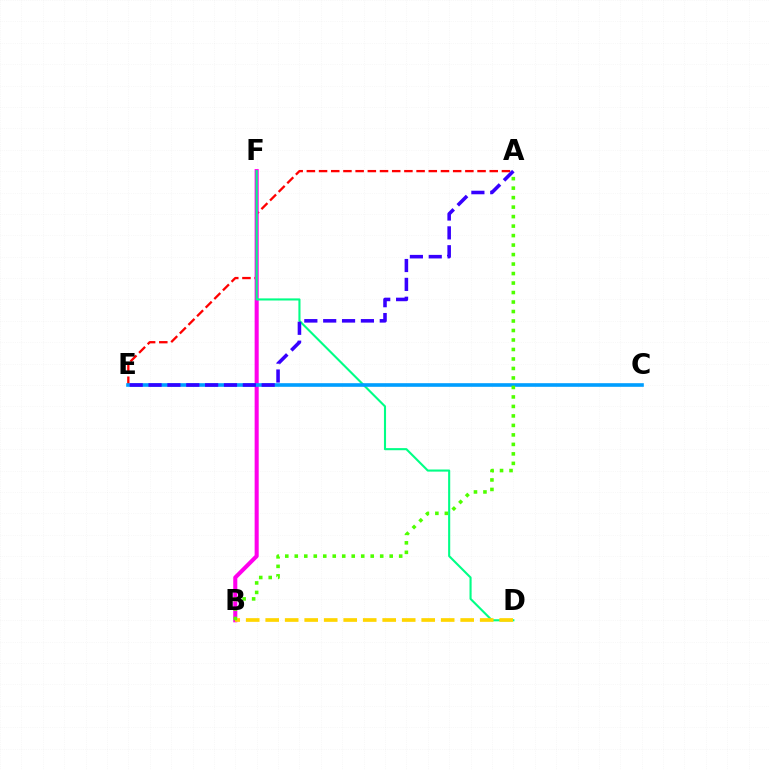{('A', 'E'): [{'color': '#ff0000', 'line_style': 'dashed', 'thickness': 1.66}, {'color': '#3700ff', 'line_style': 'dashed', 'thickness': 2.56}], ('B', 'F'): [{'color': '#ff00ed', 'line_style': 'solid', 'thickness': 2.93}], ('D', 'F'): [{'color': '#00ff86', 'line_style': 'solid', 'thickness': 1.51}], ('B', 'D'): [{'color': '#ffd500', 'line_style': 'dashed', 'thickness': 2.65}], ('C', 'E'): [{'color': '#009eff', 'line_style': 'solid', 'thickness': 2.61}], ('A', 'B'): [{'color': '#4fff00', 'line_style': 'dotted', 'thickness': 2.58}]}